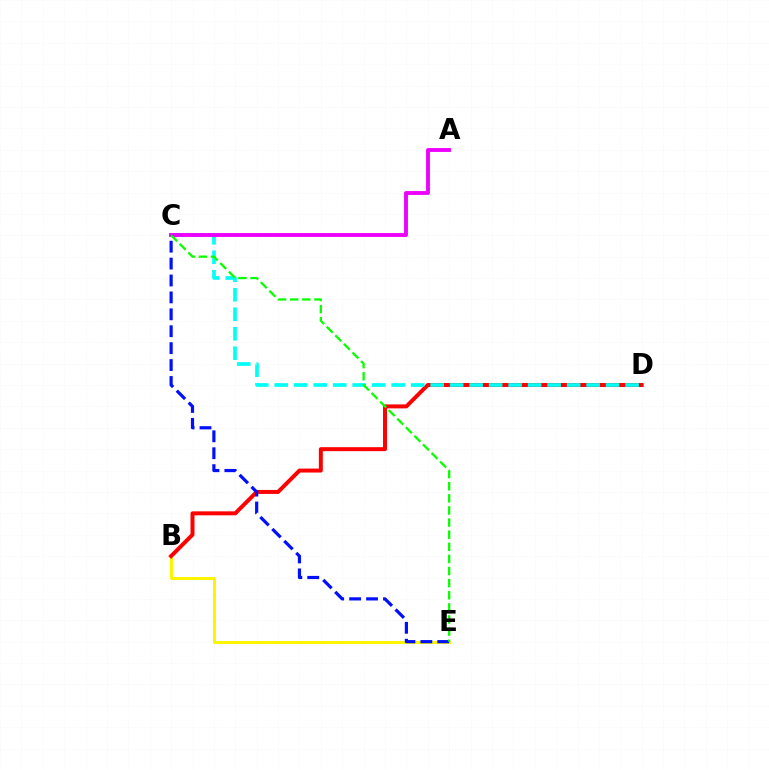{('B', 'E'): [{'color': '#fcf500', 'line_style': 'solid', 'thickness': 2.15}], ('B', 'D'): [{'color': '#ff0000', 'line_style': 'solid', 'thickness': 2.86}], ('C', 'D'): [{'color': '#00fff6', 'line_style': 'dashed', 'thickness': 2.65}], ('A', 'C'): [{'color': '#ee00ff', 'line_style': 'solid', 'thickness': 2.79}], ('C', 'E'): [{'color': '#0010ff', 'line_style': 'dashed', 'thickness': 2.3}, {'color': '#08ff00', 'line_style': 'dashed', 'thickness': 1.65}]}